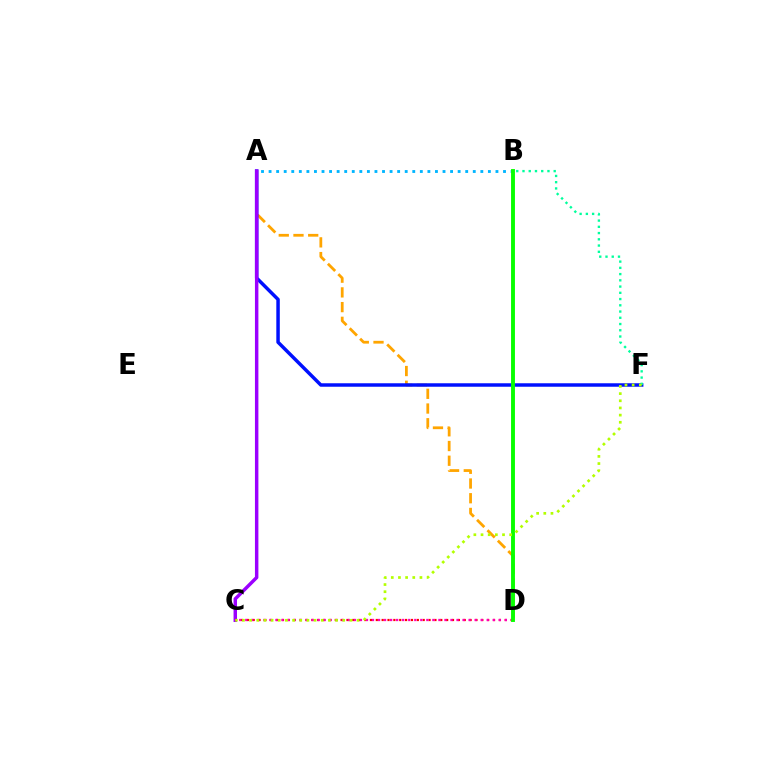{('A', 'D'): [{'color': '#ffa500', 'line_style': 'dashed', 'thickness': 2.0}], ('A', 'F'): [{'color': '#0010ff', 'line_style': 'solid', 'thickness': 2.5}], ('B', 'F'): [{'color': '#00ff9d', 'line_style': 'dotted', 'thickness': 1.7}], ('A', 'B'): [{'color': '#00b5ff', 'line_style': 'dotted', 'thickness': 2.05}], ('A', 'C'): [{'color': '#9b00ff', 'line_style': 'solid', 'thickness': 2.49}], ('C', 'D'): [{'color': '#ff0000', 'line_style': 'dotted', 'thickness': 1.59}, {'color': '#ff00bd', 'line_style': 'dotted', 'thickness': 1.64}], ('B', 'D'): [{'color': '#08ff00', 'line_style': 'solid', 'thickness': 2.8}], ('C', 'F'): [{'color': '#b3ff00', 'line_style': 'dotted', 'thickness': 1.95}]}